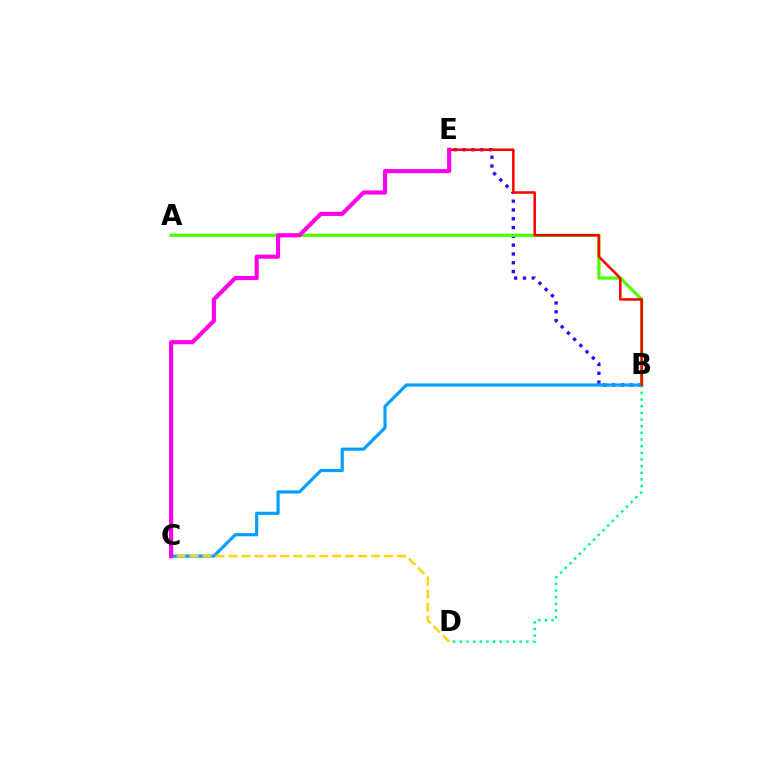{('B', 'E'): [{'color': '#3700ff', 'line_style': 'dotted', 'thickness': 2.39}, {'color': '#ff0000', 'line_style': 'solid', 'thickness': 1.81}], ('A', 'B'): [{'color': '#4fff00', 'line_style': 'solid', 'thickness': 2.36}], ('B', 'C'): [{'color': '#009eff', 'line_style': 'solid', 'thickness': 2.27}], ('B', 'D'): [{'color': '#00ff86', 'line_style': 'dotted', 'thickness': 1.81}], ('C', 'D'): [{'color': '#ffd500', 'line_style': 'dashed', 'thickness': 1.76}], ('C', 'E'): [{'color': '#ff00ed', 'line_style': 'solid', 'thickness': 2.96}]}